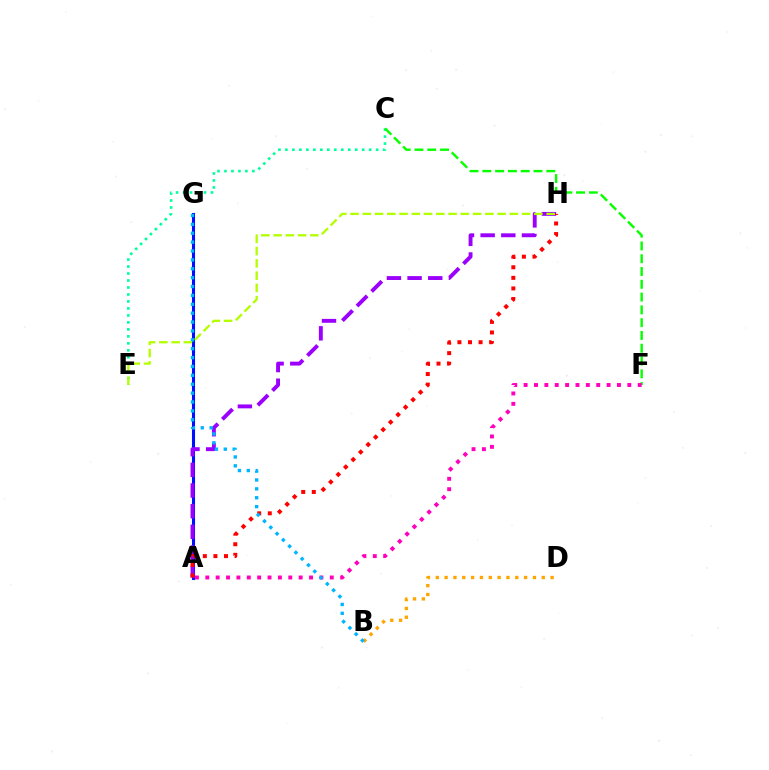{('C', 'E'): [{'color': '#00ff9d', 'line_style': 'dotted', 'thickness': 1.9}], ('B', 'D'): [{'color': '#ffa500', 'line_style': 'dotted', 'thickness': 2.4}], ('A', 'G'): [{'color': '#0010ff', 'line_style': 'solid', 'thickness': 2.21}], ('A', 'H'): [{'color': '#9b00ff', 'line_style': 'dashed', 'thickness': 2.81}, {'color': '#ff0000', 'line_style': 'dotted', 'thickness': 2.87}], ('C', 'F'): [{'color': '#08ff00', 'line_style': 'dashed', 'thickness': 1.74}], ('A', 'F'): [{'color': '#ff00bd', 'line_style': 'dotted', 'thickness': 2.82}], ('B', 'G'): [{'color': '#00b5ff', 'line_style': 'dotted', 'thickness': 2.41}], ('E', 'H'): [{'color': '#b3ff00', 'line_style': 'dashed', 'thickness': 1.67}]}